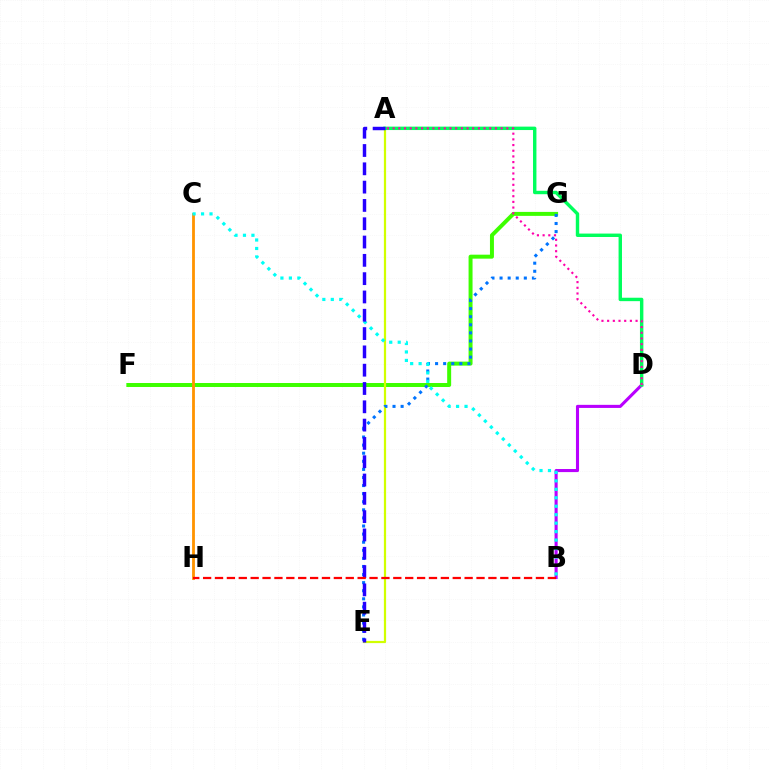{('F', 'G'): [{'color': '#3dff00', 'line_style': 'solid', 'thickness': 2.86}], ('C', 'H'): [{'color': '#ff9400', 'line_style': 'solid', 'thickness': 2.03}], ('B', 'D'): [{'color': '#b900ff', 'line_style': 'solid', 'thickness': 2.22}], ('A', 'E'): [{'color': '#d1ff00', 'line_style': 'solid', 'thickness': 1.6}, {'color': '#2500ff', 'line_style': 'dashed', 'thickness': 2.49}], ('E', 'G'): [{'color': '#0074ff', 'line_style': 'dotted', 'thickness': 2.2}], ('A', 'D'): [{'color': '#00ff5c', 'line_style': 'solid', 'thickness': 2.46}, {'color': '#ff00ac', 'line_style': 'dotted', 'thickness': 1.54}], ('B', 'C'): [{'color': '#00fff6', 'line_style': 'dotted', 'thickness': 2.3}], ('B', 'H'): [{'color': '#ff0000', 'line_style': 'dashed', 'thickness': 1.61}]}